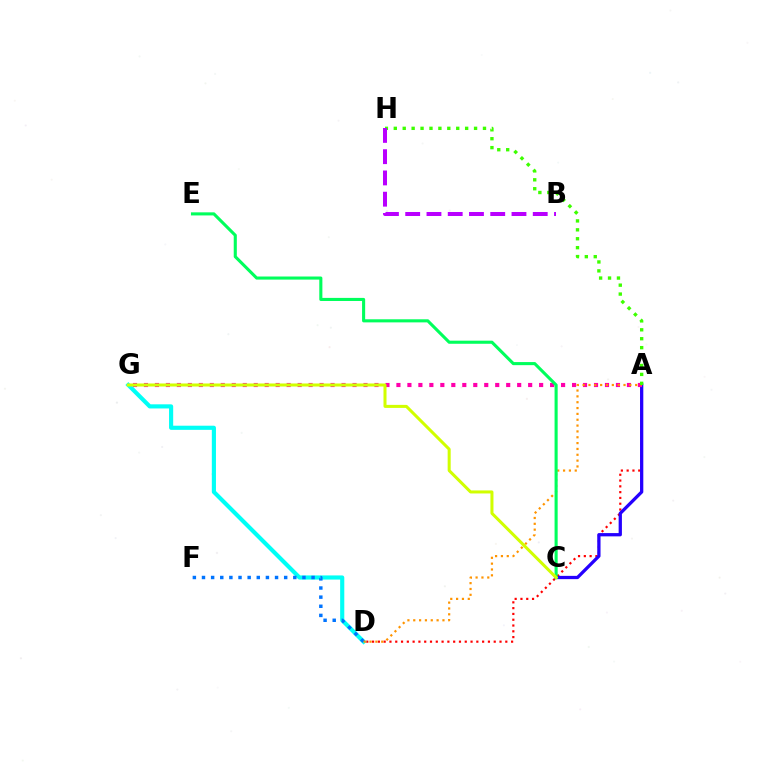{('A', 'D'): [{'color': '#ff0000', 'line_style': 'dotted', 'thickness': 1.57}, {'color': '#ff9400', 'line_style': 'dotted', 'thickness': 1.59}], ('A', 'C'): [{'color': '#2500ff', 'line_style': 'solid', 'thickness': 2.36}], ('D', 'G'): [{'color': '#00fff6', 'line_style': 'solid', 'thickness': 2.98}], ('A', 'G'): [{'color': '#ff00ac', 'line_style': 'dotted', 'thickness': 2.98}], ('D', 'F'): [{'color': '#0074ff', 'line_style': 'dotted', 'thickness': 2.48}], ('C', 'E'): [{'color': '#00ff5c', 'line_style': 'solid', 'thickness': 2.23}], ('A', 'H'): [{'color': '#3dff00', 'line_style': 'dotted', 'thickness': 2.42}], ('C', 'G'): [{'color': '#d1ff00', 'line_style': 'solid', 'thickness': 2.18}], ('B', 'H'): [{'color': '#b900ff', 'line_style': 'dashed', 'thickness': 2.89}]}